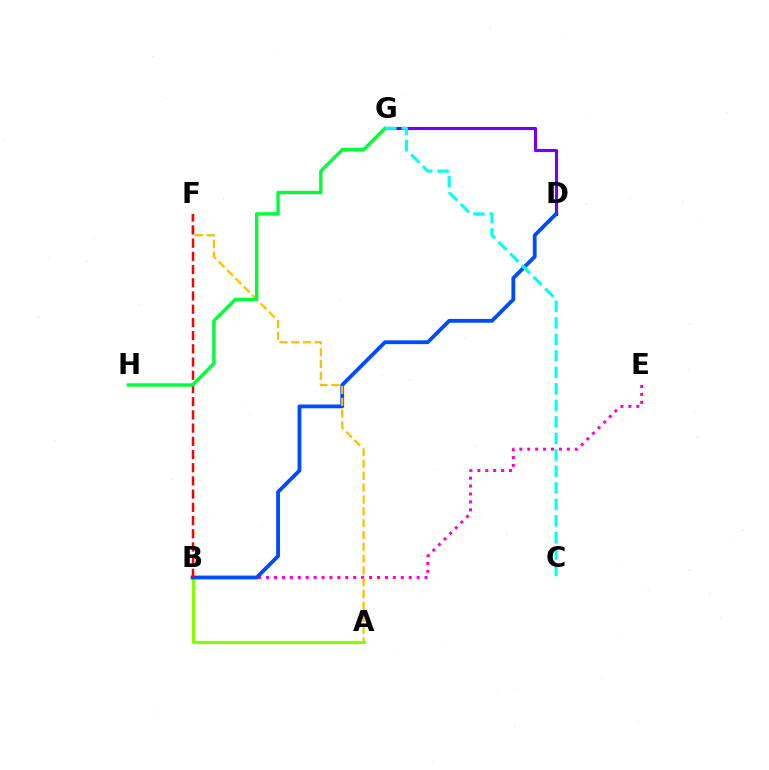{('B', 'E'): [{'color': '#ff00cf', 'line_style': 'dotted', 'thickness': 2.15}], ('A', 'B'): [{'color': '#84ff00', 'line_style': 'solid', 'thickness': 2.3}], ('D', 'G'): [{'color': '#7200ff', 'line_style': 'solid', 'thickness': 2.25}], ('B', 'D'): [{'color': '#004bff', 'line_style': 'solid', 'thickness': 2.74}], ('A', 'F'): [{'color': '#ffbd00', 'line_style': 'dashed', 'thickness': 1.61}], ('B', 'F'): [{'color': '#ff0000', 'line_style': 'dashed', 'thickness': 1.79}], ('G', 'H'): [{'color': '#00ff39', 'line_style': 'solid', 'thickness': 2.45}], ('C', 'G'): [{'color': '#00fff6', 'line_style': 'dashed', 'thickness': 2.24}]}